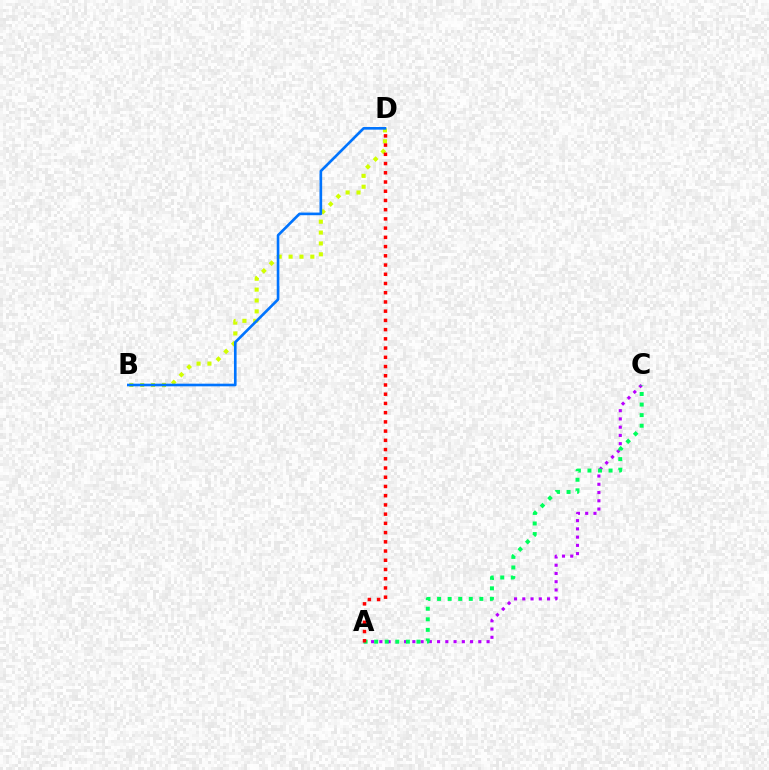{('B', 'D'): [{'color': '#d1ff00', 'line_style': 'dotted', 'thickness': 2.95}, {'color': '#0074ff', 'line_style': 'solid', 'thickness': 1.91}], ('A', 'C'): [{'color': '#b900ff', 'line_style': 'dotted', 'thickness': 2.24}, {'color': '#00ff5c', 'line_style': 'dotted', 'thickness': 2.87}], ('A', 'D'): [{'color': '#ff0000', 'line_style': 'dotted', 'thickness': 2.51}]}